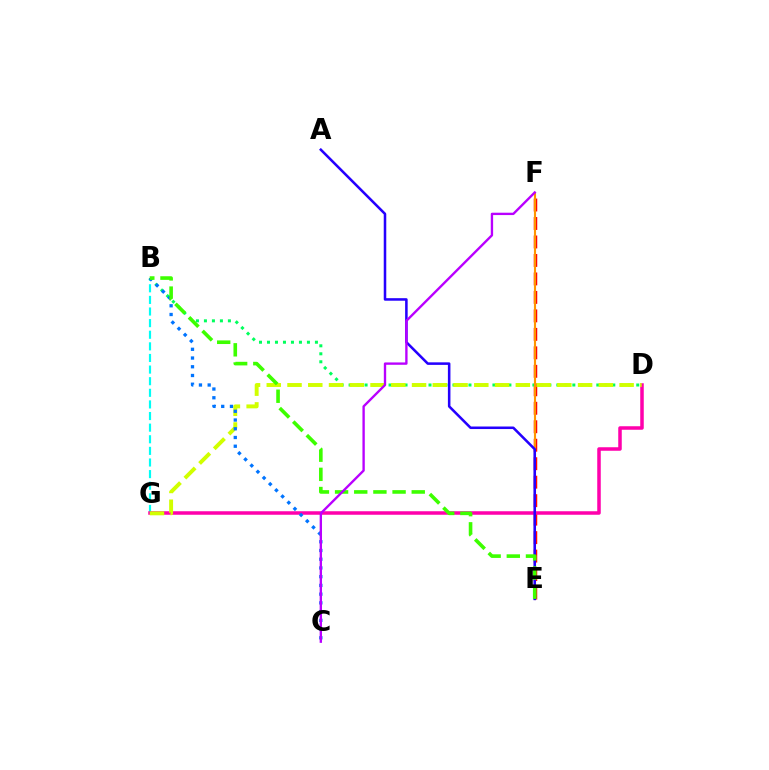{('E', 'F'): [{'color': '#ff0000', 'line_style': 'dashed', 'thickness': 2.51}, {'color': '#ff9400', 'line_style': 'solid', 'thickness': 1.53}], ('B', 'G'): [{'color': '#00fff6', 'line_style': 'dashed', 'thickness': 1.58}], ('B', 'D'): [{'color': '#00ff5c', 'line_style': 'dotted', 'thickness': 2.17}], ('D', 'G'): [{'color': '#ff00ac', 'line_style': 'solid', 'thickness': 2.53}, {'color': '#d1ff00', 'line_style': 'dashed', 'thickness': 2.82}], ('A', 'E'): [{'color': '#2500ff', 'line_style': 'solid', 'thickness': 1.83}], ('B', 'C'): [{'color': '#0074ff', 'line_style': 'dotted', 'thickness': 2.37}], ('B', 'E'): [{'color': '#3dff00', 'line_style': 'dashed', 'thickness': 2.6}], ('C', 'F'): [{'color': '#b900ff', 'line_style': 'solid', 'thickness': 1.7}]}